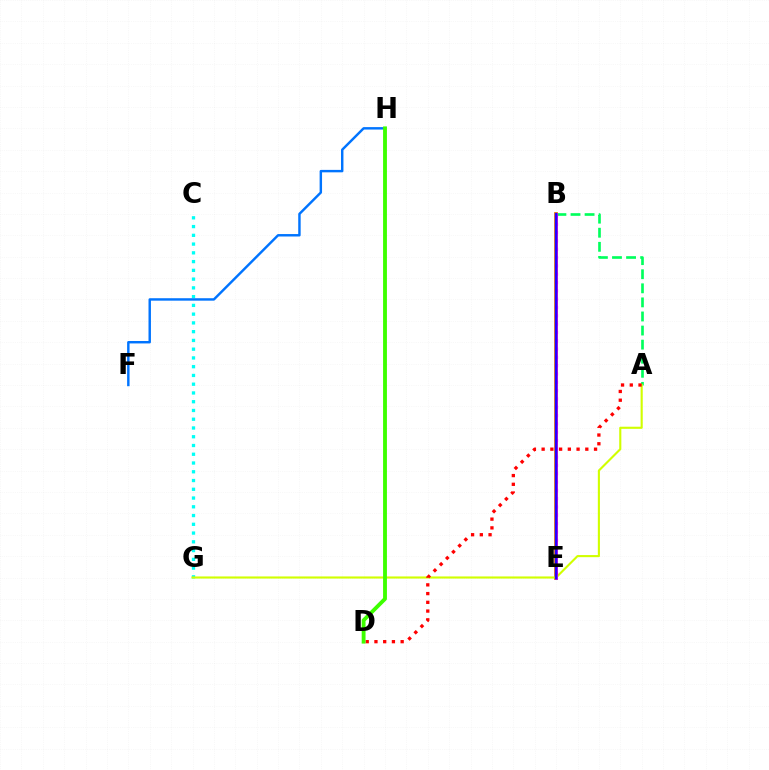{('A', 'B'): [{'color': '#00ff5c', 'line_style': 'dashed', 'thickness': 1.91}], ('C', 'G'): [{'color': '#00fff6', 'line_style': 'dotted', 'thickness': 2.38}], ('B', 'E'): [{'color': '#ff9400', 'line_style': 'solid', 'thickness': 2.79}, {'color': '#ff00ac', 'line_style': 'dotted', 'thickness': 2.26}, {'color': '#b900ff', 'line_style': 'solid', 'thickness': 1.99}, {'color': '#2500ff', 'line_style': 'solid', 'thickness': 1.75}], ('A', 'G'): [{'color': '#d1ff00', 'line_style': 'solid', 'thickness': 1.53}], ('A', 'D'): [{'color': '#ff0000', 'line_style': 'dotted', 'thickness': 2.37}], ('F', 'H'): [{'color': '#0074ff', 'line_style': 'solid', 'thickness': 1.75}], ('D', 'H'): [{'color': '#3dff00', 'line_style': 'solid', 'thickness': 2.77}]}